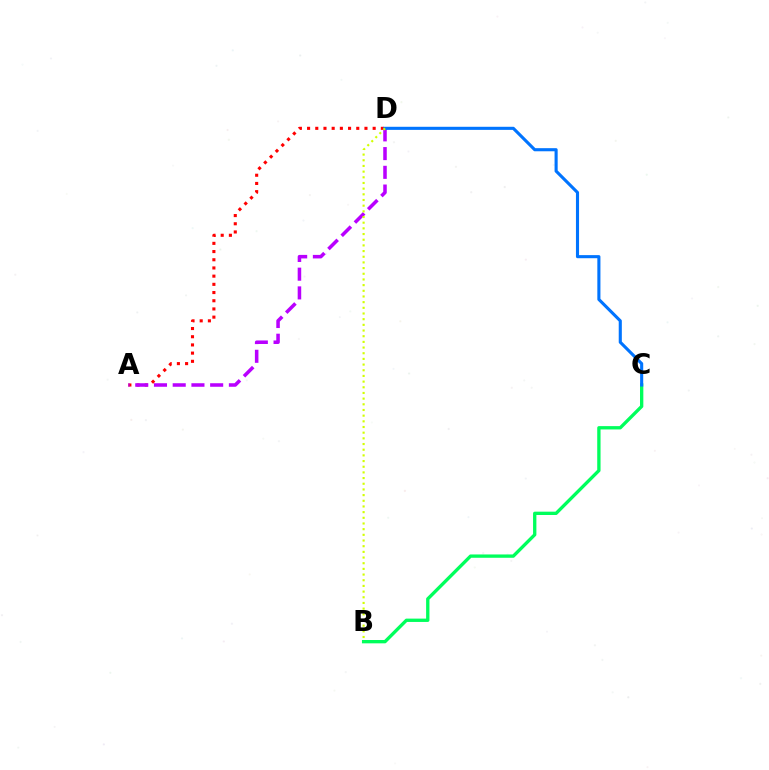{('A', 'D'): [{'color': '#ff0000', 'line_style': 'dotted', 'thickness': 2.23}, {'color': '#b900ff', 'line_style': 'dashed', 'thickness': 2.54}], ('B', 'C'): [{'color': '#00ff5c', 'line_style': 'solid', 'thickness': 2.4}], ('C', 'D'): [{'color': '#0074ff', 'line_style': 'solid', 'thickness': 2.23}], ('B', 'D'): [{'color': '#d1ff00', 'line_style': 'dotted', 'thickness': 1.54}]}